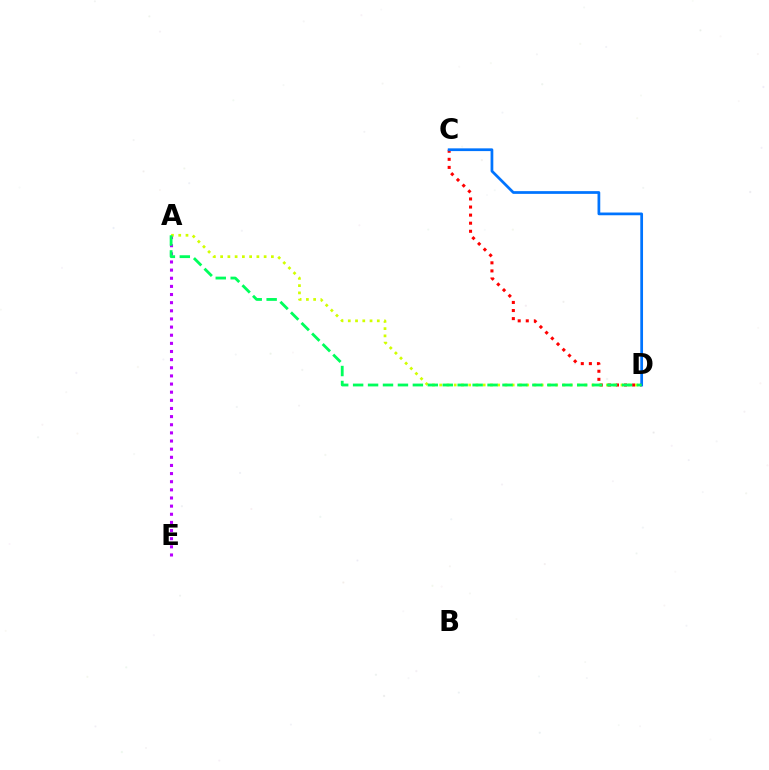{('C', 'D'): [{'color': '#ff0000', 'line_style': 'dotted', 'thickness': 2.2}, {'color': '#0074ff', 'line_style': 'solid', 'thickness': 1.97}], ('A', 'E'): [{'color': '#b900ff', 'line_style': 'dotted', 'thickness': 2.21}], ('A', 'D'): [{'color': '#d1ff00', 'line_style': 'dotted', 'thickness': 1.97}, {'color': '#00ff5c', 'line_style': 'dashed', 'thickness': 2.03}]}